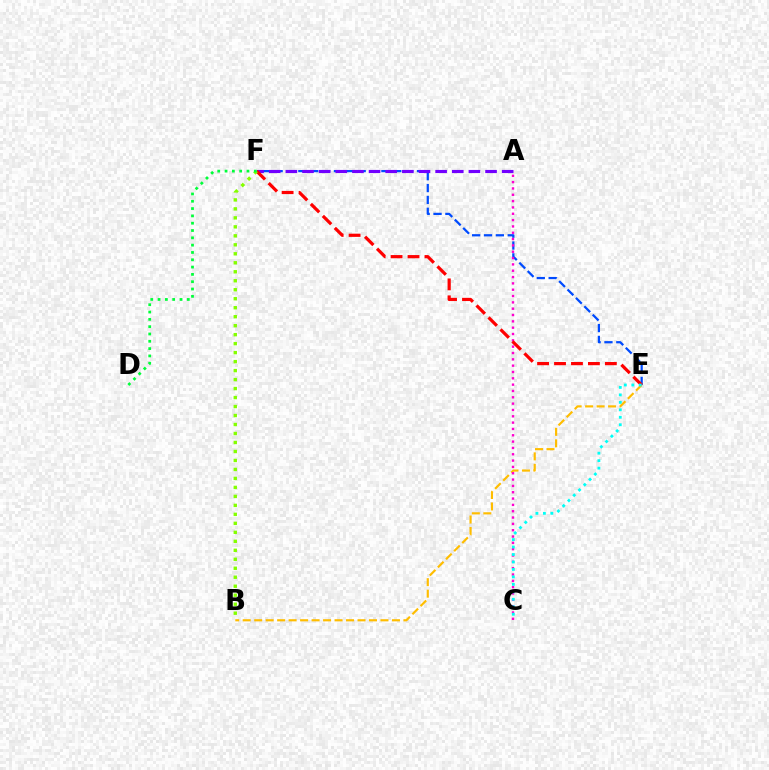{('B', 'E'): [{'color': '#ffbd00', 'line_style': 'dashed', 'thickness': 1.56}], ('E', 'F'): [{'color': '#004bff', 'line_style': 'dashed', 'thickness': 1.61}, {'color': '#ff0000', 'line_style': 'dashed', 'thickness': 2.3}], ('A', 'C'): [{'color': '#ff00cf', 'line_style': 'dotted', 'thickness': 1.72}], ('A', 'F'): [{'color': '#7200ff', 'line_style': 'dashed', 'thickness': 2.26}], ('B', 'F'): [{'color': '#84ff00', 'line_style': 'dotted', 'thickness': 2.44}], ('C', 'E'): [{'color': '#00fff6', 'line_style': 'dotted', 'thickness': 2.03}], ('D', 'F'): [{'color': '#00ff39', 'line_style': 'dotted', 'thickness': 1.99}]}